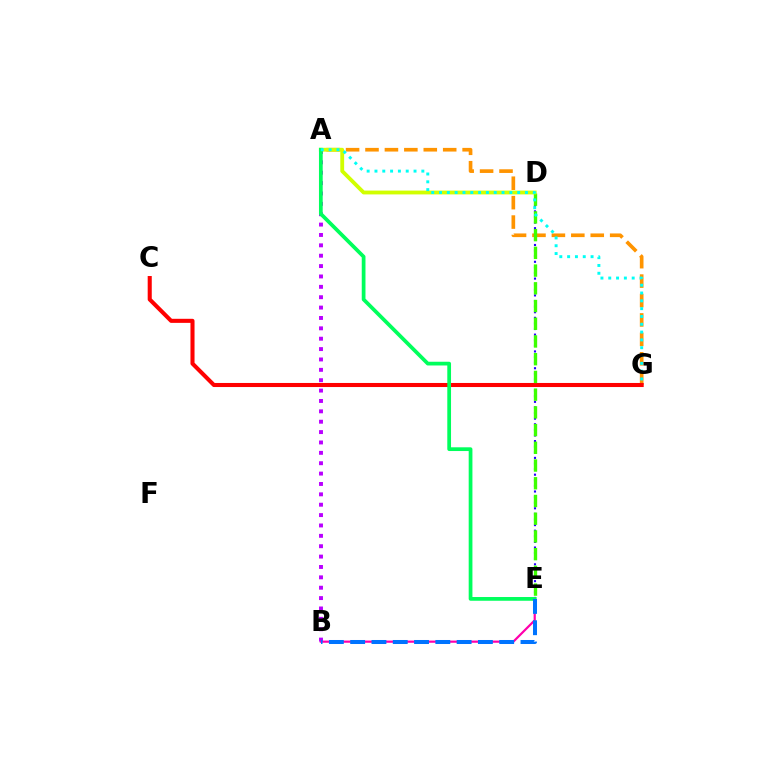{('A', 'G'): [{'color': '#ff9400', 'line_style': 'dashed', 'thickness': 2.64}, {'color': '#00fff6', 'line_style': 'dotted', 'thickness': 2.12}], ('D', 'E'): [{'color': '#2500ff', 'line_style': 'dotted', 'thickness': 1.52}, {'color': '#3dff00', 'line_style': 'dashed', 'thickness': 2.41}], ('C', 'G'): [{'color': '#ff0000', 'line_style': 'solid', 'thickness': 2.93}], ('B', 'E'): [{'color': '#ff00ac', 'line_style': 'solid', 'thickness': 1.58}, {'color': '#0074ff', 'line_style': 'dashed', 'thickness': 2.89}], ('A', 'B'): [{'color': '#b900ff', 'line_style': 'dotted', 'thickness': 2.82}], ('A', 'D'): [{'color': '#d1ff00', 'line_style': 'solid', 'thickness': 2.76}], ('A', 'E'): [{'color': '#00ff5c', 'line_style': 'solid', 'thickness': 2.69}]}